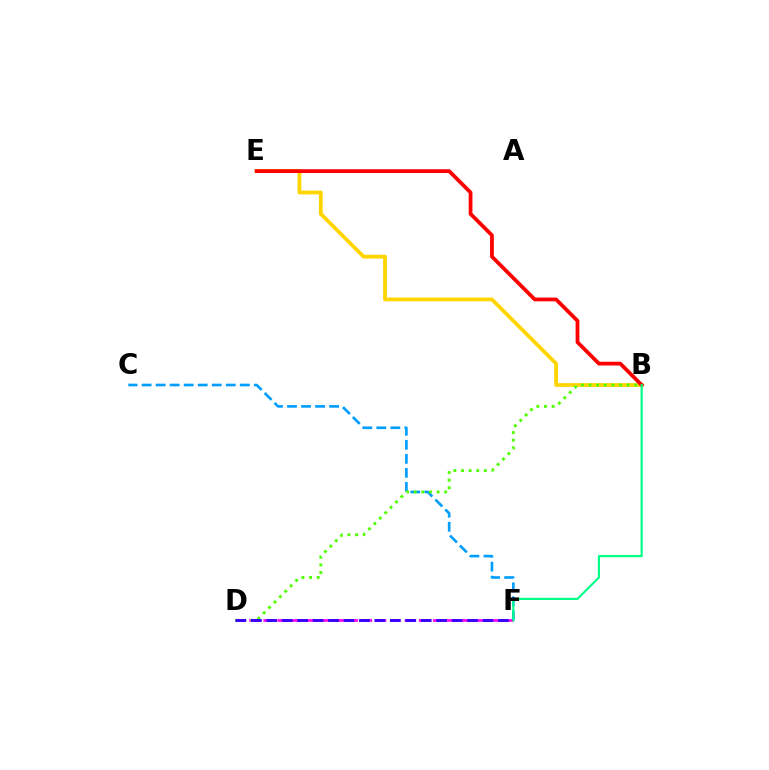{('B', 'E'): [{'color': '#ffd500', 'line_style': 'solid', 'thickness': 2.73}, {'color': '#ff0000', 'line_style': 'solid', 'thickness': 2.71}], ('D', 'F'): [{'color': '#ff00ed', 'line_style': 'dashed', 'thickness': 1.92}, {'color': '#3700ff', 'line_style': 'dashed', 'thickness': 2.1}], ('C', 'F'): [{'color': '#009eff', 'line_style': 'dashed', 'thickness': 1.91}], ('B', 'D'): [{'color': '#4fff00', 'line_style': 'dotted', 'thickness': 2.07}], ('B', 'F'): [{'color': '#00ff86', 'line_style': 'solid', 'thickness': 1.55}]}